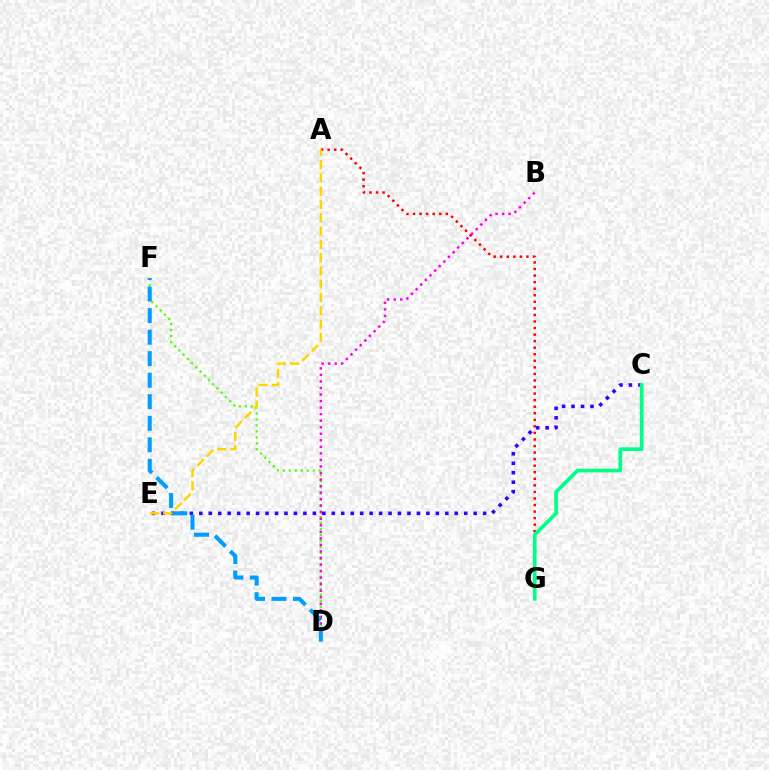{('D', 'F'): [{'color': '#4fff00', 'line_style': 'dotted', 'thickness': 1.62}, {'color': '#009eff', 'line_style': 'dashed', 'thickness': 2.92}], ('A', 'G'): [{'color': '#ff0000', 'line_style': 'dotted', 'thickness': 1.78}], ('B', 'D'): [{'color': '#ff00ed', 'line_style': 'dotted', 'thickness': 1.78}], ('C', 'E'): [{'color': '#3700ff', 'line_style': 'dotted', 'thickness': 2.57}], ('C', 'G'): [{'color': '#00ff86', 'line_style': 'solid', 'thickness': 2.64}], ('A', 'E'): [{'color': '#ffd500', 'line_style': 'dashed', 'thickness': 1.81}]}